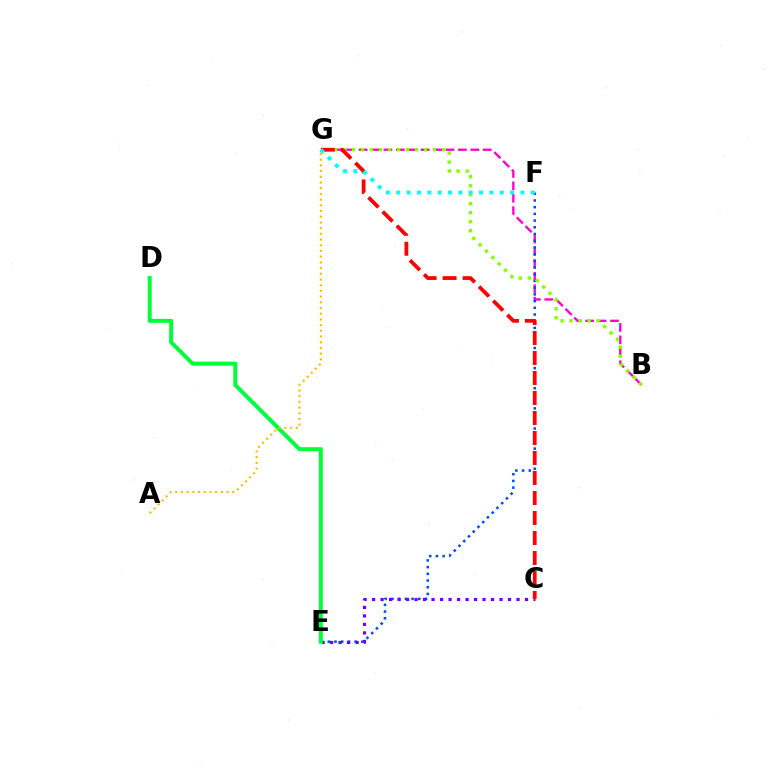{('B', 'G'): [{'color': '#ff00cf', 'line_style': 'dashed', 'thickness': 1.69}, {'color': '#84ff00', 'line_style': 'dotted', 'thickness': 2.45}], ('E', 'F'): [{'color': '#004bff', 'line_style': 'dotted', 'thickness': 1.82}], ('C', 'E'): [{'color': '#7200ff', 'line_style': 'dotted', 'thickness': 2.31}], ('D', 'E'): [{'color': '#00ff39', 'line_style': 'solid', 'thickness': 2.86}], ('C', 'G'): [{'color': '#ff0000', 'line_style': 'dashed', 'thickness': 2.72}], ('F', 'G'): [{'color': '#00fff6', 'line_style': 'dotted', 'thickness': 2.81}], ('A', 'G'): [{'color': '#ffbd00', 'line_style': 'dotted', 'thickness': 1.55}]}